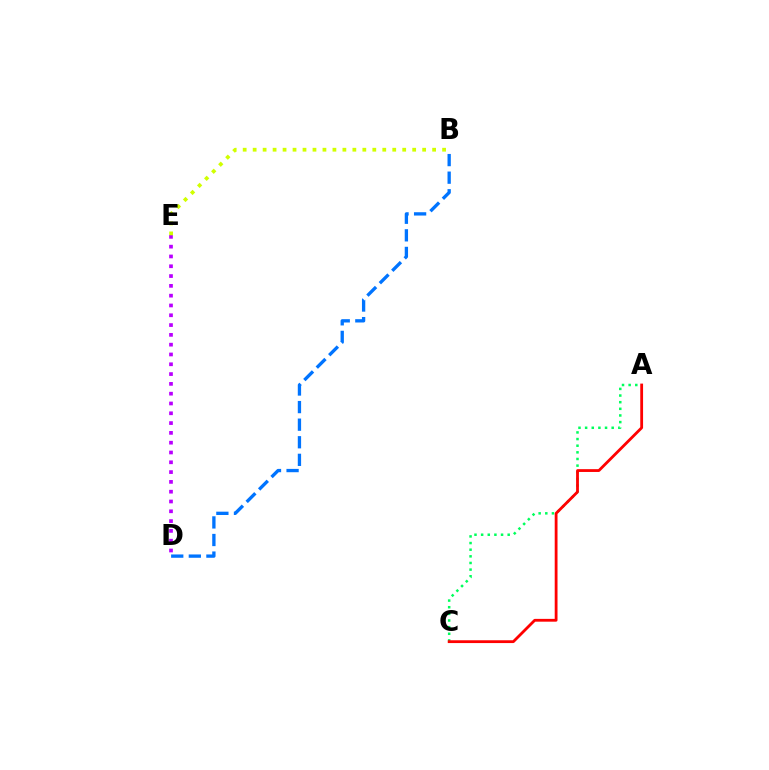{('D', 'E'): [{'color': '#b900ff', 'line_style': 'dotted', 'thickness': 2.66}], ('A', 'C'): [{'color': '#00ff5c', 'line_style': 'dotted', 'thickness': 1.8}, {'color': '#ff0000', 'line_style': 'solid', 'thickness': 2.02}], ('B', 'D'): [{'color': '#0074ff', 'line_style': 'dashed', 'thickness': 2.39}], ('B', 'E'): [{'color': '#d1ff00', 'line_style': 'dotted', 'thickness': 2.71}]}